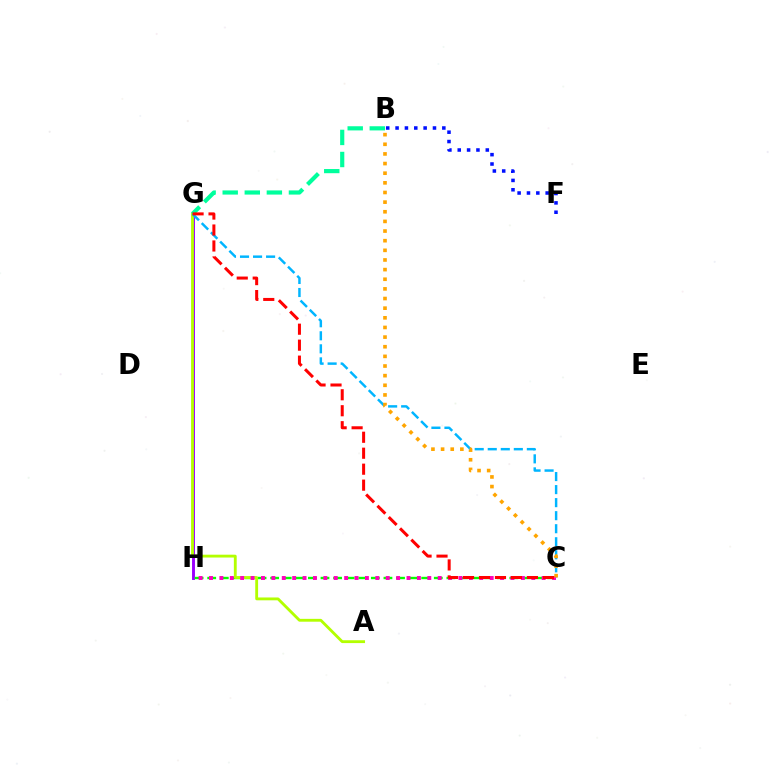{('G', 'H'): [{'color': '#9b00ff', 'line_style': 'solid', 'thickness': 2.09}], ('C', 'H'): [{'color': '#08ff00', 'line_style': 'dashed', 'thickness': 1.71}, {'color': '#ff00bd', 'line_style': 'dotted', 'thickness': 2.82}], ('A', 'G'): [{'color': '#b3ff00', 'line_style': 'solid', 'thickness': 2.05}], ('B', 'F'): [{'color': '#0010ff', 'line_style': 'dotted', 'thickness': 2.54}], ('C', 'G'): [{'color': '#00b5ff', 'line_style': 'dashed', 'thickness': 1.77}, {'color': '#ff0000', 'line_style': 'dashed', 'thickness': 2.17}], ('B', 'G'): [{'color': '#00ff9d', 'line_style': 'dashed', 'thickness': 3.0}], ('B', 'C'): [{'color': '#ffa500', 'line_style': 'dotted', 'thickness': 2.62}]}